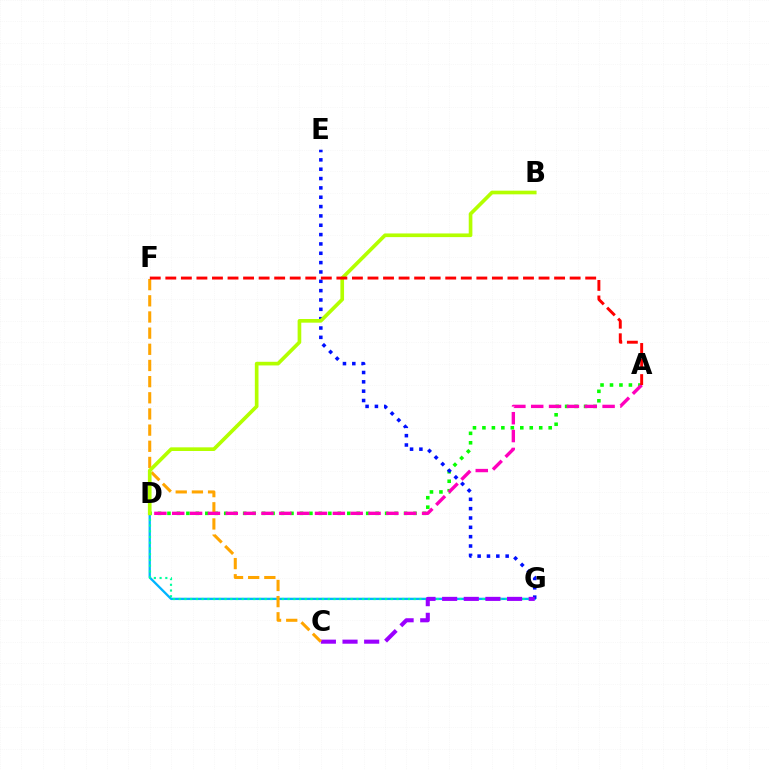{('D', 'G'): [{'color': '#00b5ff', 'line_style': 'solid', 'thickness': 1.67}, {'color': '#00ff9d', 'line_style': 'dotted', 'thickness': 1.56}], ('A', 'D'): [{'color': '#08ff00', 'line_style': 'dotted', 'thickness': 2.57}, {'color': '#ff00bd', 'line_style': 'dashed', 'thickness': 2.42}], ('E', 'G'): [{'color': '#0010ff', 'line_style': 'dotted', 'thickness': 2.54}], ('C', 'G'): [{'color': '#9b00ff', 'line_style': 'dashed', 'thickness': 2.94}], ('C', 'F'): [{'color': '#ffa500', 'line_style': 'dashed', 'thickness': 2.2}], ('B', 'D'): [{'color': '#b3ff00', 'line_style': 'solid', 'thickness': 2.64}], ('A', 'F'): [{'color': '#ff0000', 'line_style': 'dashed', 'thickness': 2.11}]}